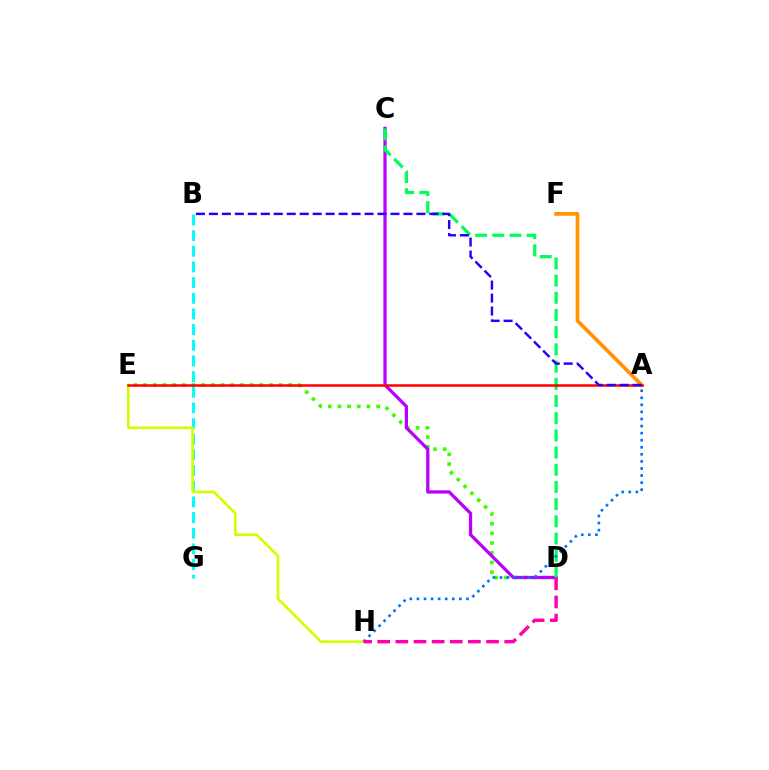{('B', 'G'): [{'color': '#00fff6', 'line_style': 'dashed', 'thickness': 2.13}], ('E', 'H'): [{'color': '#d1ff00', 'line_style': 'solid', 'thickness': 1.89}], ('D', 'E'): [{'color': '#3dff00', 'line_style': 'dotted', 'thickness': 2.63}], ('C', 'D'): [{'color': '#b900ff', 'line_style': 'solid', 'thickness': 2.34}, {'color': '#00ff5c', 'line_style': 'dashed', 'thickness': 2.34}], ('A', 'F'): [{'color': '#ff9400', 'line_style': 'solid', 'thickness': 2.67}], ('A', 'H'): [{'color': '#0074ff', 'line_style': 'dotted', 'thickness': 1.92}], ('A', 'E'): [{'color': '#ff0000', 'line_style': 'solid', 'thickness': 1.8}], ('D', 'H'): [{'color': '#ff00ac', 'line_style': 'dashed', 'thickness': 2.46}], ('A', 'B'): [{'color': '#2500ff', 'line_style': 'dashed', 'thickness': 1.76}]}